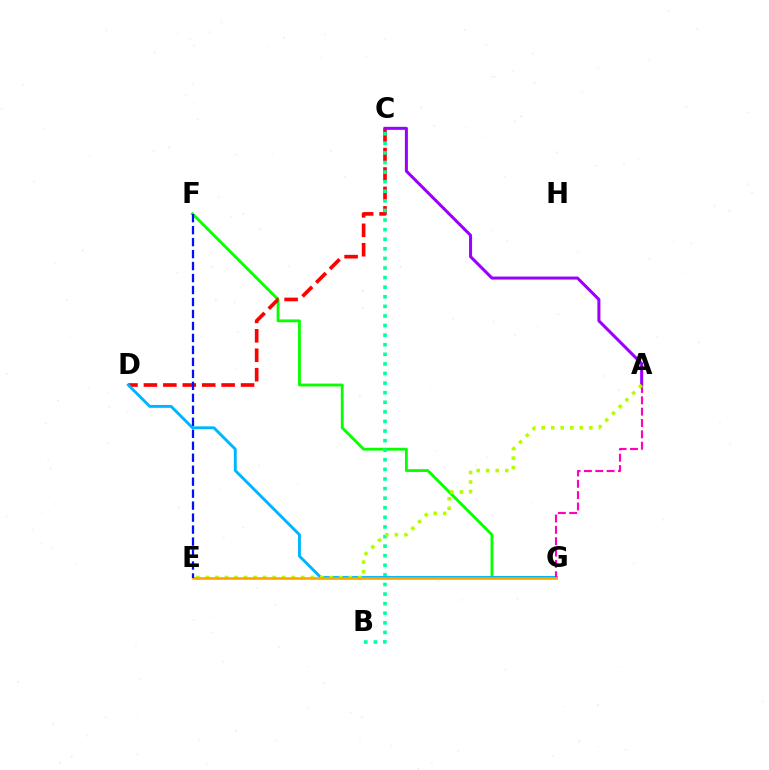{('F', 'G'): [{'color': '#08ff00', 'line_style': 'solid', 'thickness': 2.04}], ('C', 'D'): [{'color': '#ff0000', 'line_style': 'dashed', 'thickness': 2.64}], ('B', 'C'): [{'color': '#00ff9d', 'line_style': 'dotted', 'thickness': 2.61}], ('D', 'G'): [{'color': '#00b5ff', 'line_style': 'solid', 'thickness': 2.08}], ('A', 'G'): [{'color': '#ff00bd', 'line_style': 'dashed', 'thickness': 1.54}], ('A', 'C'): [{'color': '#9b00ff', 'line_style': 'solid', 'thickness': 2.17}], ('A', 'E'): [{'color': '#b3ff00', 'line_style': 'dotted', 'thickness': 2.59}], ('E', 'G'): [{'color': '#ffa500', 'line_style': 'solid', 'thickness': 1.9}], ('E', 'F'): [{'color': '#0010ff', 'line_style': 'dashed', 'thickness': 1.63}]}